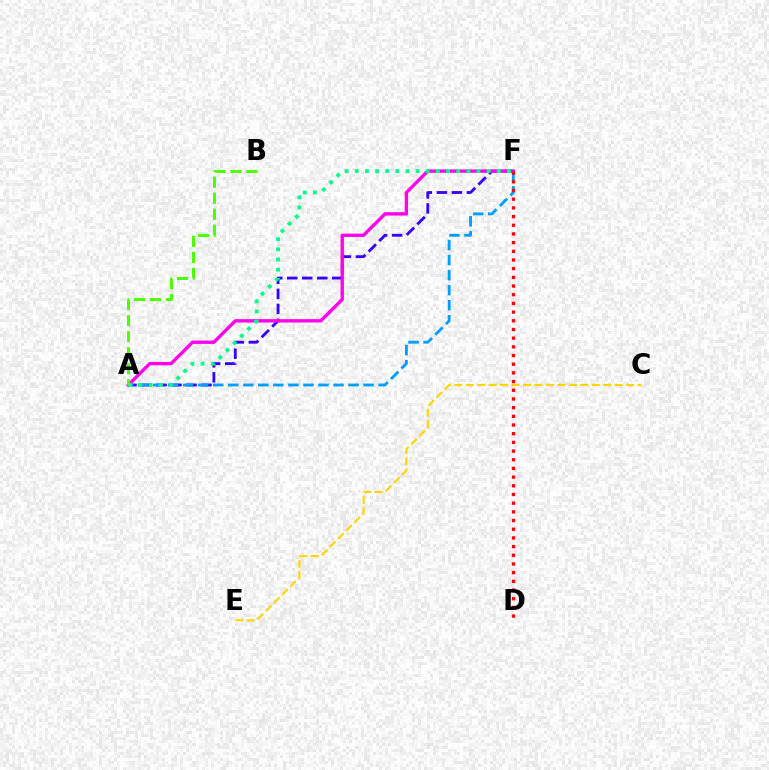{('A', 'F'): [{'color': '#3700ff', 'line_style': 'dashed', 'thickness': 2.04}, {'color': '#ff00ed', 'line_style': 'solid', 'thickness': 2.42}, {'color': '#009eff', 'line_style': 'dashed', 'thickness': 2.04}, {'color': '#00ff86', 'line_style': 'dotted', 'thickness': 2.76}], ('C', 'E'): [{'color': '#ffd500', 'line_style': 'dashed', 'thickness': 1.56}], ('D', 'F'): [{'color': '#ff0000', 'line_style': 'dotted', 'thickness': 2.36}], ('A', 'B'): [{'color': '#4fff00', 'line_style': 'dashed', 'thickness': 2.18}]}